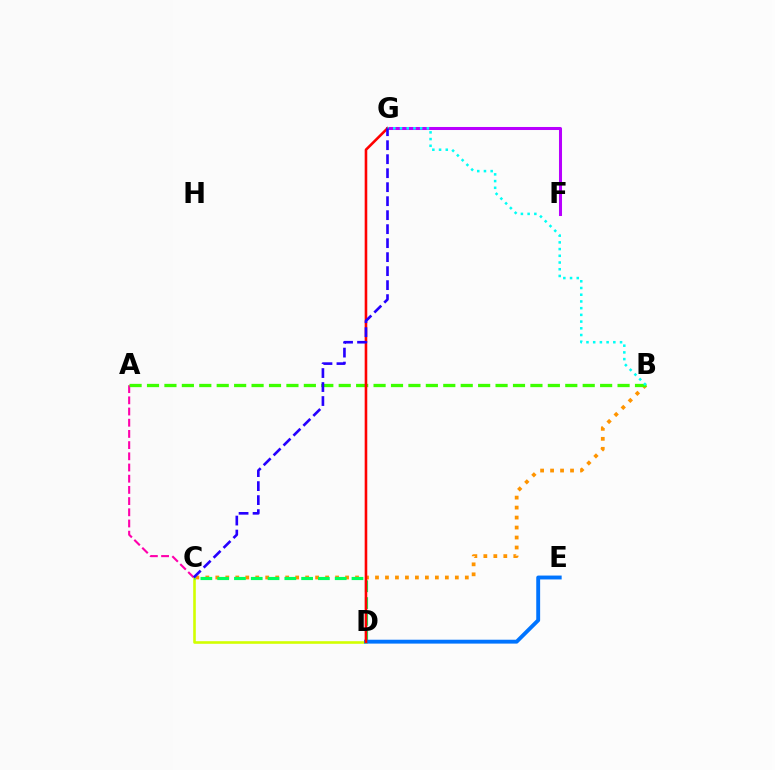{('B', 'C'): [{'color': '#ff9400', 'line_style': 'dotted', 'thickness': 2.71}], ('A', 'C'): [{'color': '#ff00ac', 'line_style': 'dashed', 'thickness': 1.52}], ('C', 'D'): [{'color': '#d1ff00', 'line_style': 'solid', 'thickness': 1.87}, {'color': '#00ff5c', 'line_style': 'dashed', 'thickness': 2.28}], ('A', 'B'): [{'color': '#3dff00', 'line_style': 'dashed', 'thickness': 2.37}], ('D', 'E'): [{'color': '#0074ff', 'line_style': 'solid', 'thickness': 2.79}], ('F', 'G'): [{'color': '#b900ff', 'line_style': 'solid', 'thickness': 2.18}], ('D', 'G'): [{'color': '#ff0000', 'line_style': 'solid', 'thickness': 1.87}], ('B', 'G'): [{'color': '#00fff6', 'line_style': 'dotted', 'thickness': 1.82}], ('C', 'G'): [{'color': '#2500ff', 'line_style': 'dashed', 'thickness': 1.9}]}